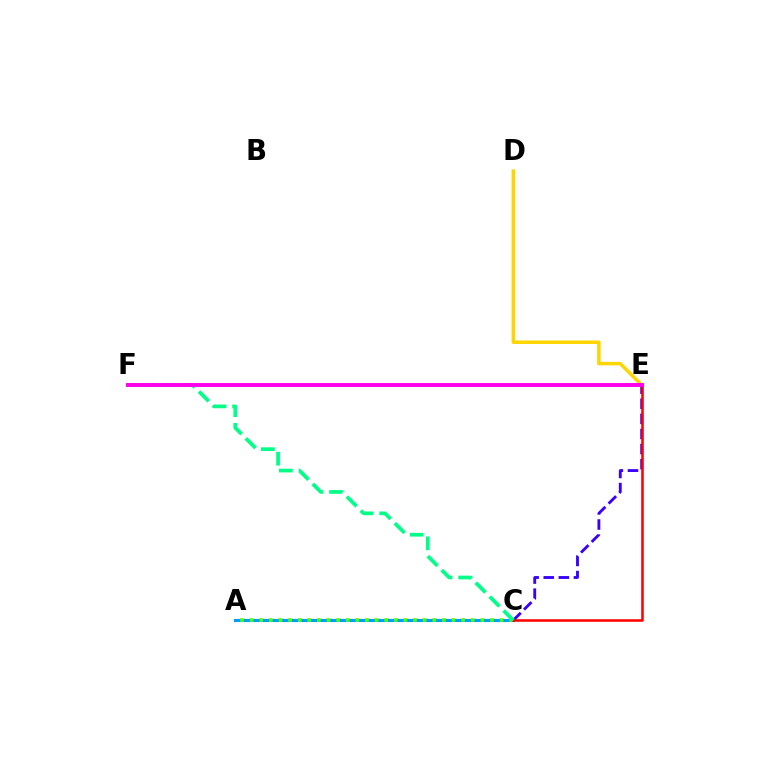{('D', 'E'): [{'color': '#ffd500', 'line_style': 'solid', 'thickness': 2.52}], ('A', 'C'): [{'color': '#009eff', 'line_style': 'solid', 'thickness': 2.25}, {'color': '#4fff00', 'line_style': 'dotted', 'thickness': 2.61}], ('C', 'E'): [{'color': '#3700ff', 'line_style': 'dashed', 'thickness': 2.05}, {'color': '#ff0000', 'line_style': 'solid', 'thickness': 1.82}], ('C', 'F'): [{'color': '#00ff86', 'line_style': 'dashed', 'thickness': 2.67}], ('E', 'F'): [{'color': '#ff00ed', 'line_style': 'solid', 'thickness': 2.82}]}